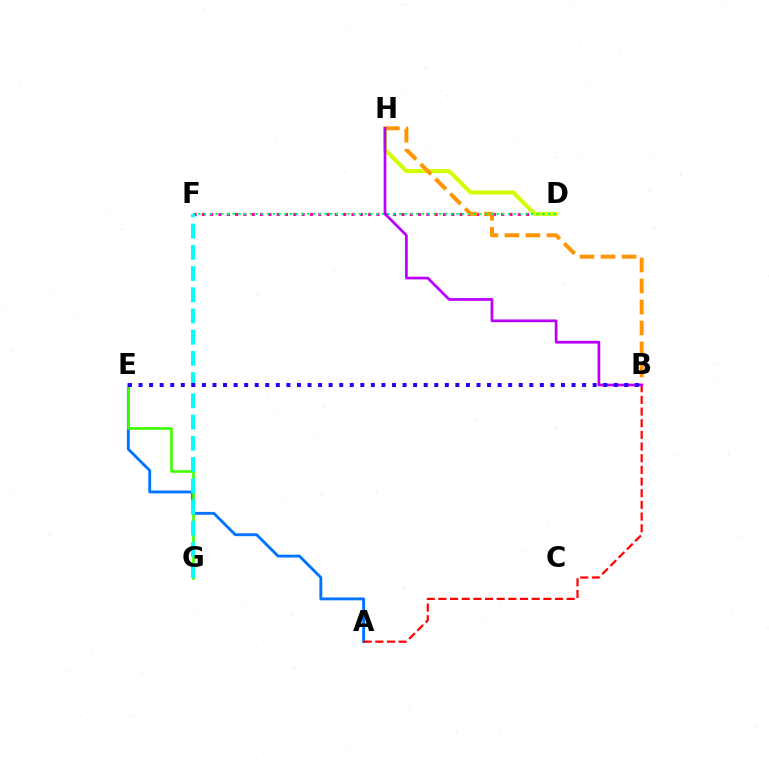{('D', 'F'): [{'color': '#ff00ac', 'line_style': 'dotted', 'thickness': 2.26}, {'color': '#00ff5c', 'line_style': 'dotted', 'thickness': 1.56}], ('A', 'E'): [{'color': '#0074ff', 'line_style': 'solid', 'thickness': 2.06}], ('A', 'B'): [{'color': '#ff0000', 'line_style': 'dashed', 'thickness': 1.58}], ('D', 'H'): [{'color': '#d1ff00', 'line_style': 'solid', 'thickness': 2.91}], ('B', 'H'): [{'color': '#ff9400', 'line_style': 'dashed', 'thickness': 2.85}, {'color': '#b900ff', 'line_style': 'solid', 'thickness': 1.95}], ('E', 'G'): [{'color': '#3dff00', 'line_style': 'solid', 'thickness': 1.88}], ('F', 'G'): [{'color': '#00fff6', 'line_style': 'dashed', 'thickness': 2.88}], ('B', 'E'): [{'color': '#2500ff', 'line_style': 'dotted', 'thickness': 2.87}]}